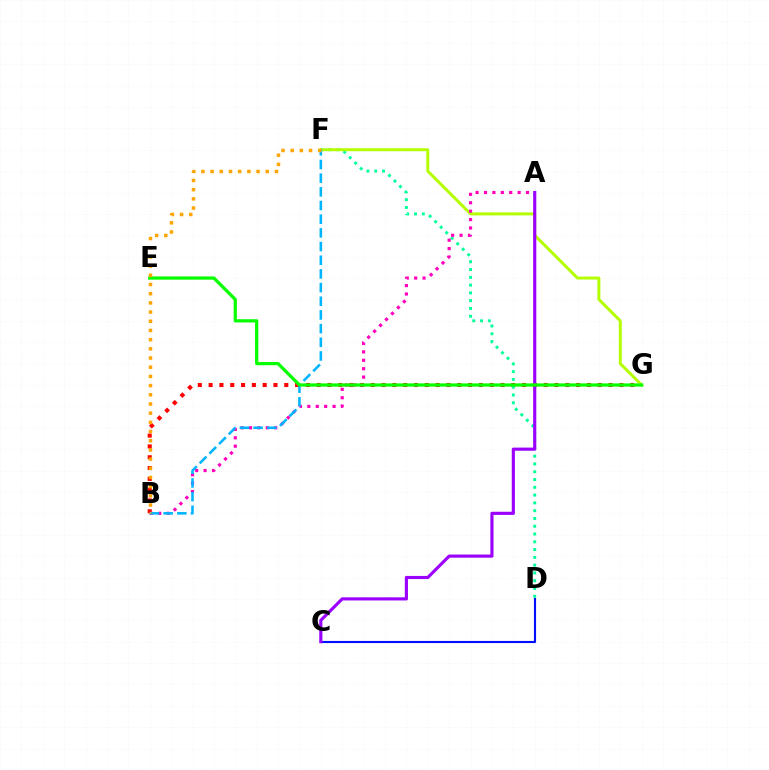{('C', 'D'): [{'color': '#0010ff', 'line_style': 'solid', 'thickness': 1.53}], ('B', 'G'): [{'color': '#ff0000', 'line_style': 'dotted', 'thickness': 2.94}], ('D', 'F'): [{'color': '#00ff9d', 'line_style': 'dotted', 'thickness': 2.11}], ('F', 'G'): [{'color': '#b3ff00', 'line_style': 'solid', 'thickness': 2.12}], ('A', 'B'): [{'color': '#ff00bd', 'line_style': 'dotted', 'thickness': 2.28}], ('A', 'C'): [{'color': '#9b00ff', 'line_style': 'solid', 'thickness': 2.26}], ('B', 'F'): [{'color': '#00b5ff', 'line_style': 'dashed', 'thickness': 1.86}, {'color': '#ffa500', 'line_style': 'dotted', 'thickness': 2.5}], ('E', 'G'): [{'color': '#08ff00', 'line_style': 'solid', 'thickness': 2.33}]}